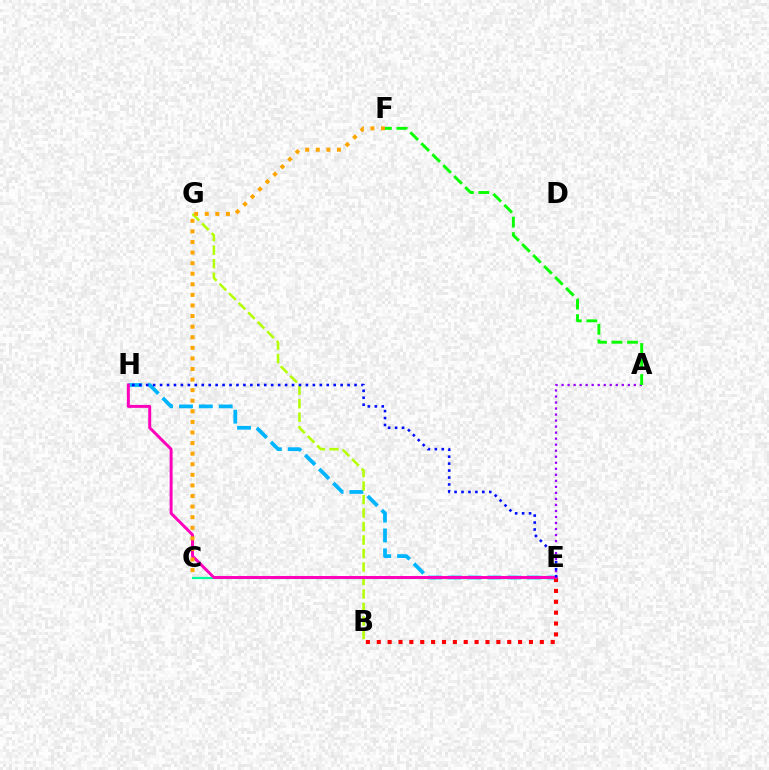{('A', 'E'): [{'color': '#9b00ff', 'line_style': 'dotted', 'thickness': 1.64}], ('E', 'H'): [{'color': '#00b5ff', 'line_style': 'dashed', 'thickness': 2.7}, {'color': '#ff00bd', 'line_style': 'solid', 'thickness': 2.13}, {'color': '#0010ff', 'line_style': 'dotted', 'thickness': 1.89}], ('B', 'E'): [{'color': '#ff0000', 'line_style': 'dotted', 'thickness': 2.95}], ('B', 'G'): [{'color': '#b3ff00', 'line_style': 'dashed', 'thickness': 1.83}], ('C', 'E'): [{'color': '#00ff9d', 'line_style': 'solid', 'thickness': 1.59}], ('A', 'F'): [{'color': '#08ff00', 'line_style': 'dashed', 'thickness': 2.11}], ('C', 'F'): [{'color': '#ffa500', 'line_style': 'dotted', 'thickness': 2.88}]}